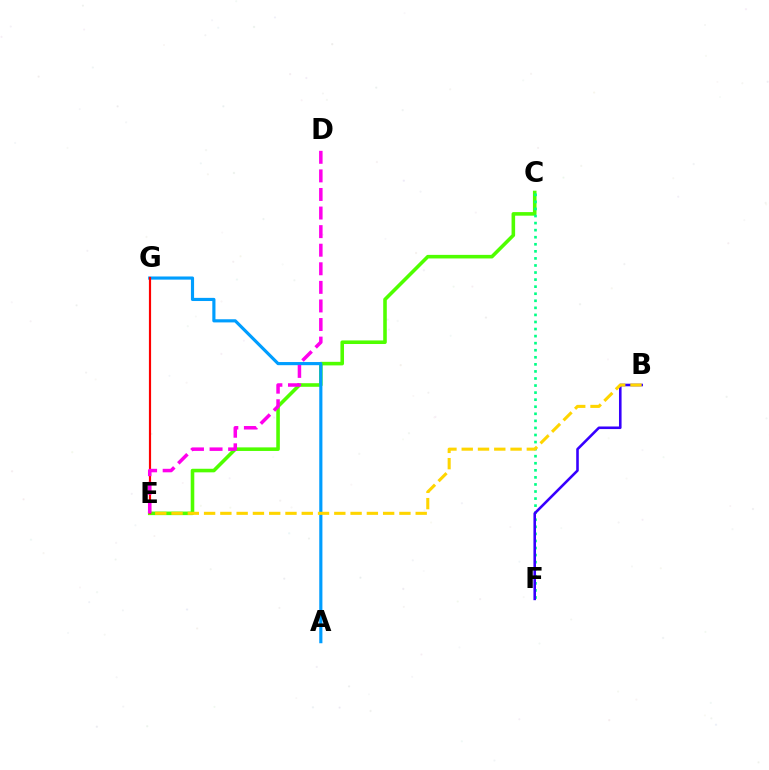{('C', 'E'): [{'color': '#4fff00', 'line_style': 'solid', 'thickness': 2.57}], ('C', 'F'): [{'color': '#00ff86', 'line_style': 'dotted', 'thickness': 1.92}], ('B', 'F'): [{'color': '#3700ff', 'line_style': 'solid', 'thickness': 1.86}], ('A', 'G'): [{'color': '#009eff', 'line_style': 'solid', 'thickness': 2.27}], ('E', 'G'): [{'color': '#ff0000', 'line_style': 'solid', 'thickness': 1.57}], ('B', 'E'): [{'color': '#ffd500', 'line_style': 'dashed', 'thickness': 2.21}], ('D', 'E'): [{'color': '#ff00ed', 'line_style': 'dashed', 'thickness': 2.52}]}